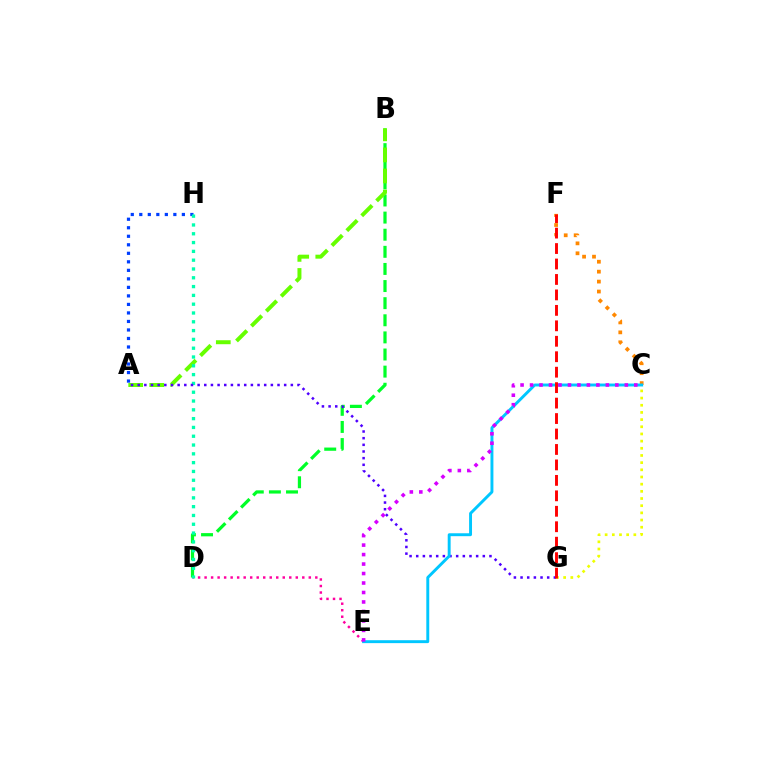{('A', 'H'): [{'color': '#003fff', 'line_style': 'dotted', 'thickness': 2.31}], ('C', 'F'): [{'color': '#ff8800', 'line_style': 'dotted', 'thickness': 2.7}], ('B', 'D'): [{'color': '#00ff27', 'line_style': 'dashed', 'thickness': 2.32}], ('A', 'B'): [{'color': '#66ff00', 'line_style': 'dashed', 'thickness': 2.86}], ('C', 'G'): [{'color': '#eeff00', 'line_style': 'dotted', 'thickness': 1.95}], ('D', 'E'): [{'color': '#ff00a0', 'line_style': 'dotted', 'thickness': 1.77}], ('D', 'H'): [{'color': '#00ffaf', 'line_style': 'dotted', 'thickness': 2.39}], ('A', 'G'): [{'color': '#4f00ff', 'line_style': 'dotted', 'thickness': 1.81}], ('C', 'E'): [{'color': '#00c7ff', 'line_style': 'solid', 'thickness': 2.1}, {'color': '#d600ff', 'line_style': 'dotted', 'thickness': 2.58}], ('F', 'G'): [{'color': '#ff0000', 'line_style': 'dashed', 'thickness': 2.1}]}